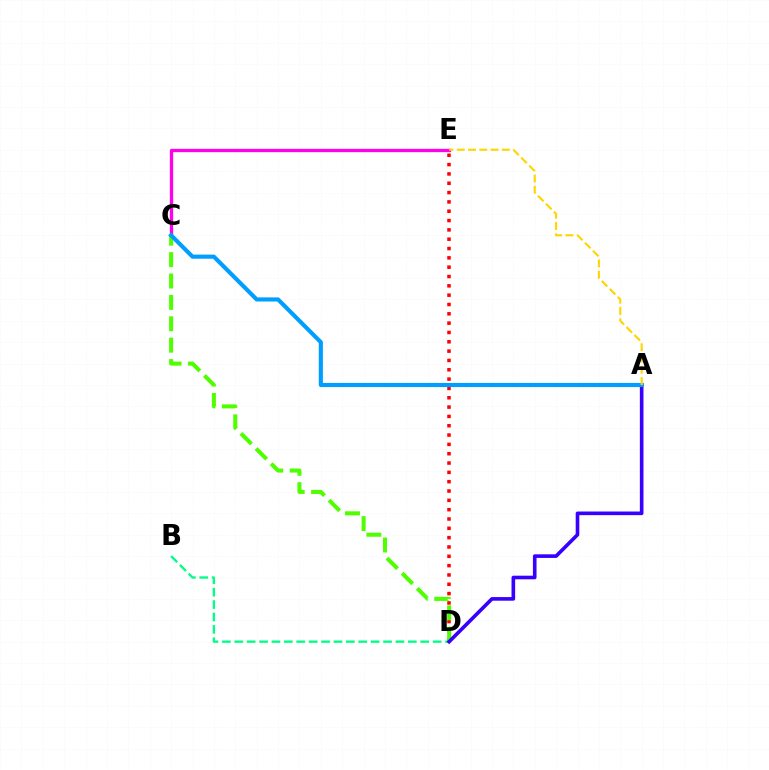{('C', 'E'): [{'color': '#ff00ed', 'line_style': 'solid', 'thickness': 2.37}], ('D', 'E'): [{'color': '#ff0000', 'line_style': 'dotted', 'thickness': 2.53}], ('C', 'D'): [{'color': '#4fff00', 'line_style': 'dashed', 'thickness': 2.91}], ('B', 'D'): [{'color': '#00ff86', 'line_style': 'dashed', 'thickness': 1.68}], ('A', 'D'): [{'color': '#3700ff', 'line_style': 'solid', 'thickness': 2.61}], ('A', 'C'): [{'color': '#009eff', 'line_style': 'solid', 'thickness': 2.97}], ('A', 'E'): [{'color': '#ffd500', 'line_style': 'dashed', 'thickness': 1.53}]}